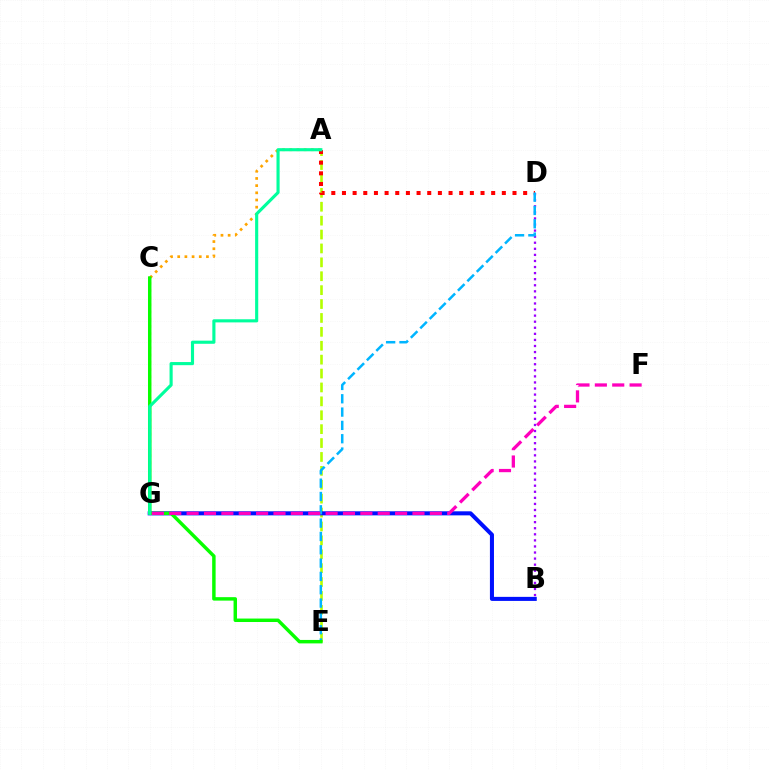{('A', 'G'): [{'color': '#ffa500', 'line_style': 'dotted', 'thickness': 1.95}, {'color': '#00ff9d', 'line_style': 'solid', 'thickness': 2.25}], ('A', 'E'): [{'color': '#b3ff00', 'line_style': 'dashed', 'thickness': 1.89}], ('B', 'D'): [{'color': '#9b00ff', 'line_style': 'dotted', 'thickness': 1.65}], ('B', 'G'): [{'color': '#0010ff', 'line_style': 'solid', 'thickness': 2.91}], ('A', 'D'): [{'color': '#ff0000', 'line_style': 'dotted', 'thickness': 2.9}], ('D', 'E'): [{'color': '#00b5ff', 'line_style': 'dashed', 'thickness': 1.81}], ('C', 'E'): [{'color': '#08ff00', 'line_style': 'solid', 'thickness': 2.49}], ('F', 'G'): [{'color': '#ff00bd', 'line_style': 'dashed', 'thickness': 2.36}]}